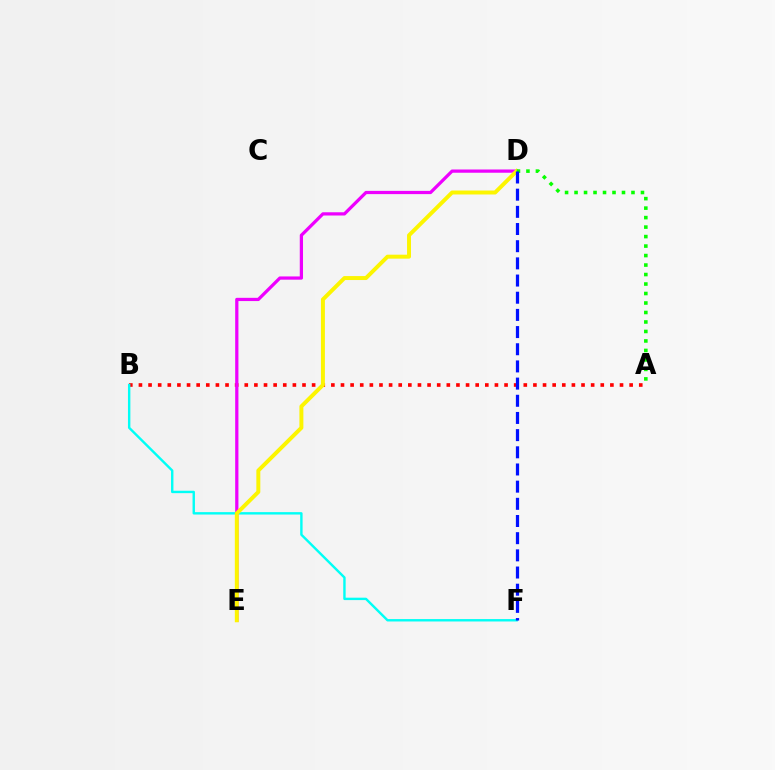{('A', 'B'): [{'color': '#ff0000', 'line_style': 'dotted', 'thickness': 2.61}], ('D', 'E'): [{'color': '#ee00ff', 'line_style': 'solid', 'thickness': 2.33}, {'color': '#fcf500', 'line_style': 'solid', 'thickness': 2.85}], ('B', 'F'): [{'color': '#00fff6', 'line_style': 'solid', 'thickness': 1.73}], ('A', 'D'): [{'color': '#08ff00', 'line_style': 'dotted', 'thickness': 2.58}], ('D', 'F'): [{'color': '#0010ff', 'line_style': 'dashed', 'thickness': 2.33}]}